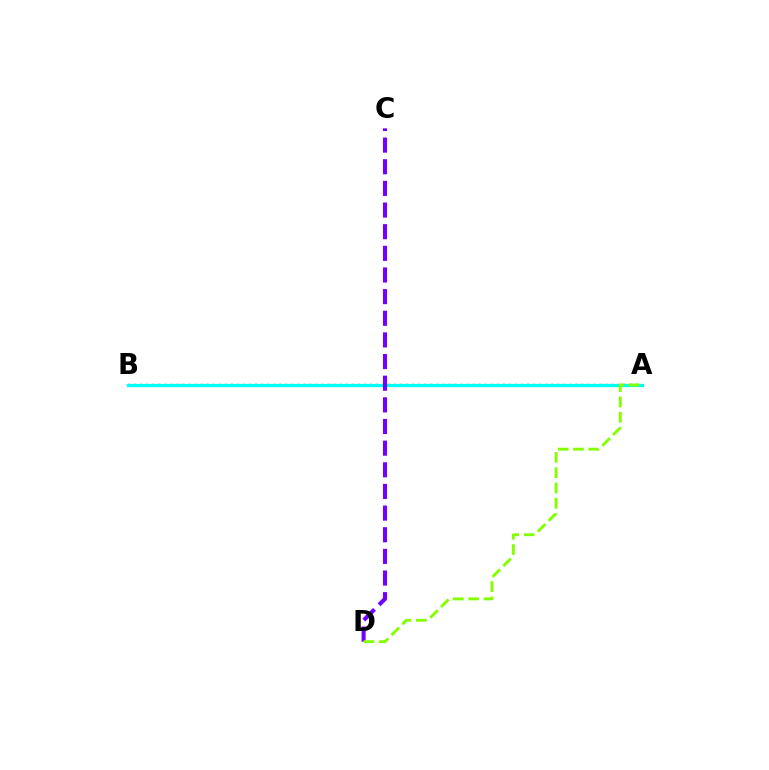{('A', 'B'): [{'color': '#ff0000', 'line_style': 'dotted', 'thickness': 1.64}, {'color': '#00fff6', 'line_style': 'solid', 'thickness': 2.36}], ('C', 'D'): [{'color': '#7200ff', 'line_style': 'dashed', 'thickness': 2.94}], ('A', 'D'): [{'color': '#84ff00', 'line_style': 'dashed', 'thickness': 2.08}]}